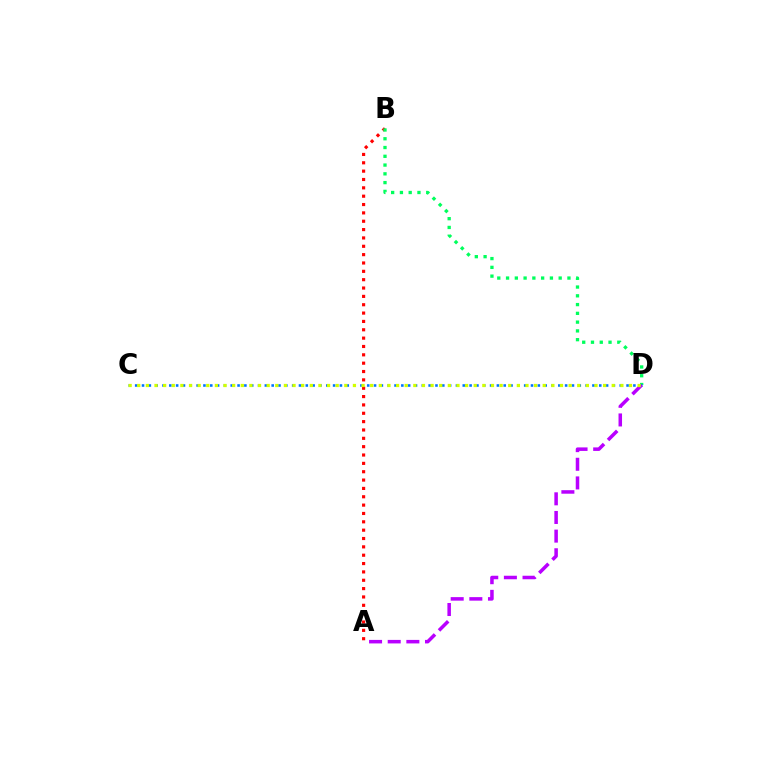{('A', 'B'): [{'color': '#ff0000', 'line_style': 'dotted', 'thickness': 2.27}], ('B', 'D'): [{'color': '#00ff5c', 'line_style': 'dotted', 'thickness': 2.38}], ('C', 'D'): [{'color': '#0074ff', 'line_style': 'dotted', 'thickness': 1.85}, {'color': '#d1ff00', 'line_style': 'dotted', 'thickness': 2.34}], ('A', 'D'): [{'color': '#b900ff', 'line_style': 'dashed', 'thickness': 2.53}]}